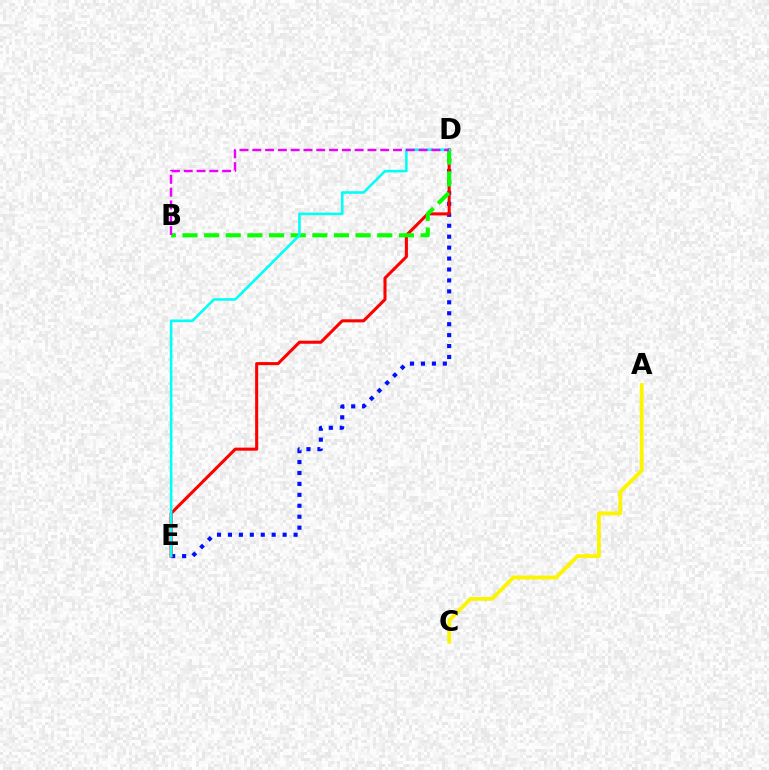{('D', 'E'): [{'color': '#0010ff', 'line_style': 'dotted', 'thickness': 2.97}, {'color': '#ff0000', 'line_style': 'solid', 'thickness': 2.21}, {'color': '#00fff6', 'line_style': 'solid', 'thickness': 1.86}], ('A', 'C'): [{'color': '#fcf500', 'line_style': 'solid', 'thickness': 2.76}], ('B', 'D'): [{'color': '#08ff00', 'line_style': 'dashed', 'thickness': 2.94}, {'color': '#ee00ff', 'line_style': 'dashed', 'thickness': 1.74}]}